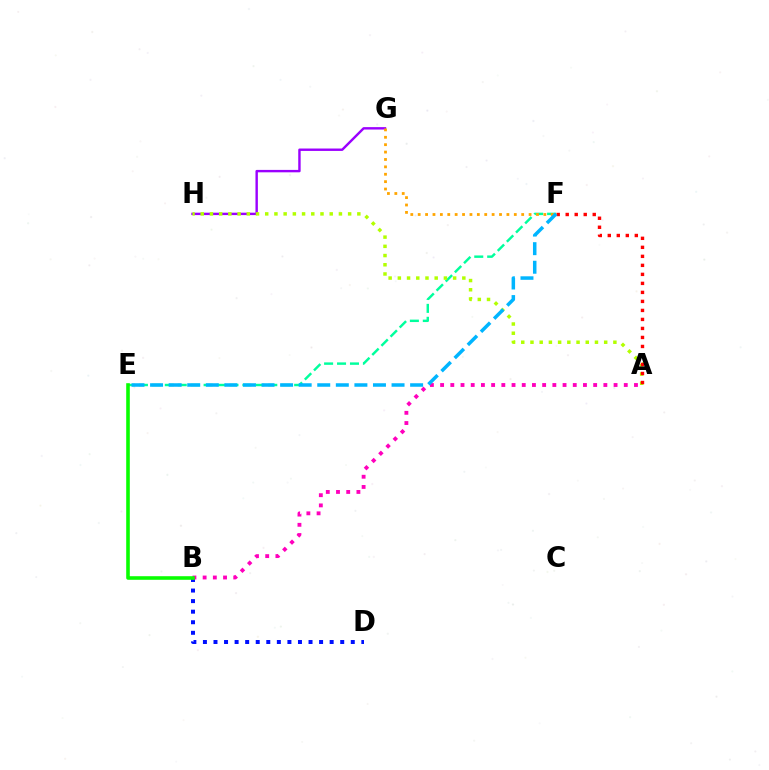{('G', 'H'): [{'color': '#9b00ff', 'line_style': 'solid', 'thickness': 1.74}], ('E', 'F'): [{'color': '#00ff9d', 'line_style': 'dashed', 'thickness': 1.76}, {'color': '#00b5ff', 'line_style': 'dashed', 'thickness': 2.52}], ('B', 'D'): [{'color': '#0010ff', 'line_style': 'dotted', 'thickness': 2.87}], ('A', 'B'): [{'color': '#ff00bd', 'line_style': 'dotted', 'thickness': 2.77}], ('A', 'H'): [{'color': '#b3ff00', 'line_style': 'dotted', 'thickness': 2.5}], ('A', 'F'): [{'color': '#ff0000', 'line_style': 'dotted', 'thickness': 2.45}], ('F', 'G'): [{'color': '#ffa500', 'line_style': 'dotted', 'thickness': 2.01}], ('B', 'E'): [{'color': '#08ff00', 'line_style': 'solid', 'thickness': 2.58}]}